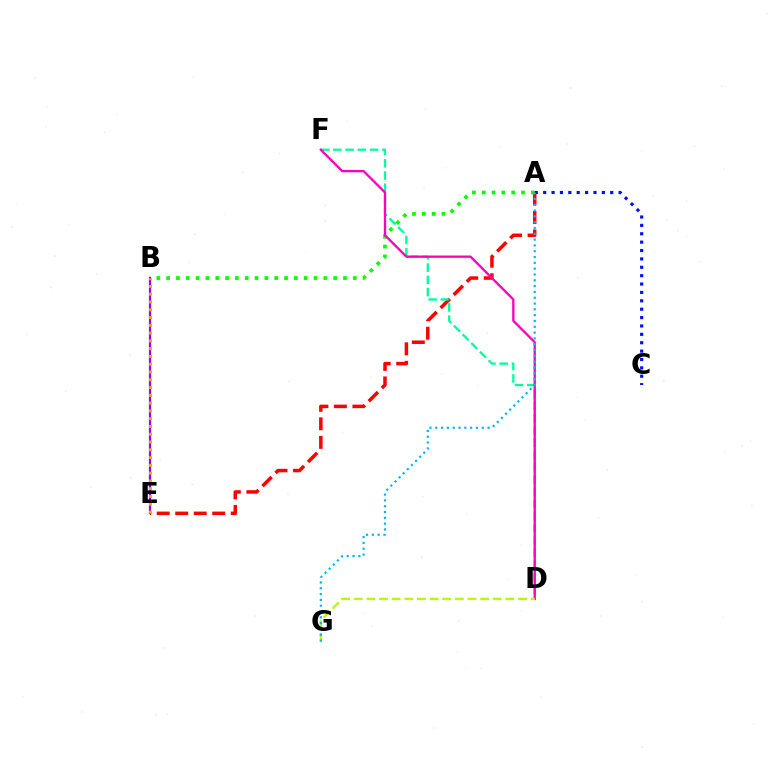{('A', 'E'): [{'color': '#ff0000', 'line_style': 'dashed', 'thickness': 2.51}], ('A', 'B'): [{'color': '#08ff00', 'line_style': 'dotted', 'thickness': 2.67}], ('B', 'E'): [{'color': '#9b00ff', 'line_style': 'solid', 'thickness': 1.6}, {'color': '#ffa500', 'line_style': 'dotted', 'thickness': 2.11}], ('D', 'F'): [{'color': '#00ff9d', 'line_style': 'dashed', 'thickness': 1.66}, {'color': '#ff00bd', 'line_style': 'solid', 'thickness': 1.67}], ('A', 'C'): [{'color': '#0010ff', 'line_style': 'dotted', 'thickness': 2.28}], ('D', 'G'): [{'color': '#b3ff00', 'line_style': 'dashed', 'thickness': 1.72}], ('A', 'G'): [{'color': '#00b5ff', 'line_style': 'dotted', 'thickness': 1.58}]}